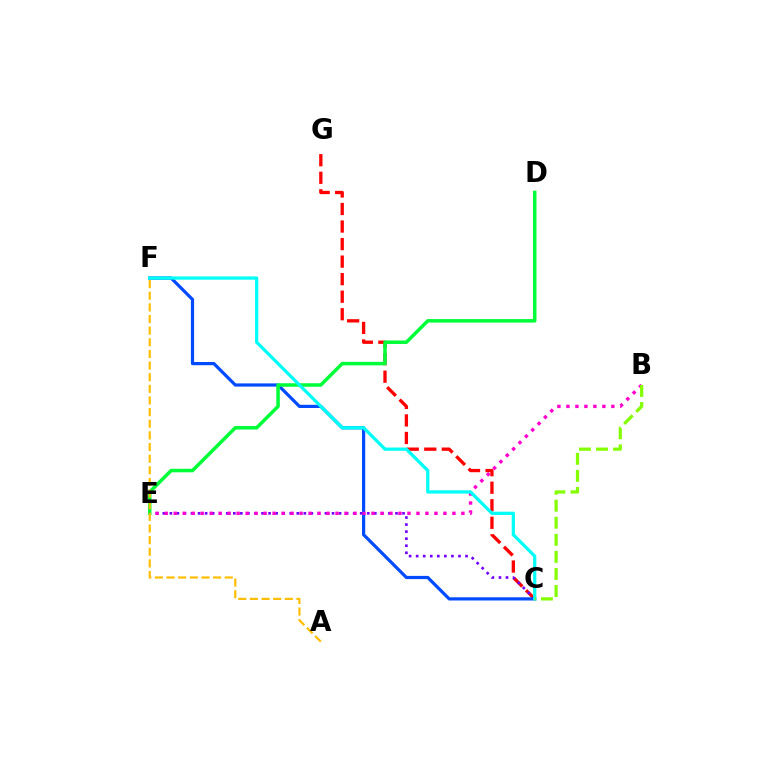{('C', 'G'): [{'color': '#ff0000', 'line_style': 'dashed', 'thickness': 2.38}], ('C', 'E'): [{'color': '#7200ff', 'line_style': 'dotted', 'thickness': 1.92}], ('C', 'F'): [{'color': '#004bff', 'line_style': 'solid', 'thickness': 2.31}, {'color': '#00fff6', 'line_style': 'solid', 'thickness': 2.33}], ('D', 'E'): [{'color': '#00ff39', 'line_style': 'solid', 'thickness': 2.53}], ('B', 'E'): [{'color': '#ff00cf', 'line_style': 'dotted', 'thickness': 2.44}], ('A', 'F'): [{'color': '#ffbd00', 'line_style': 'dashed', 'thickness': 1.58}], ('B', 'C'): [{'color': '#84ff00', 'line_style': 'dashed', 'thickness': 2.32}]}